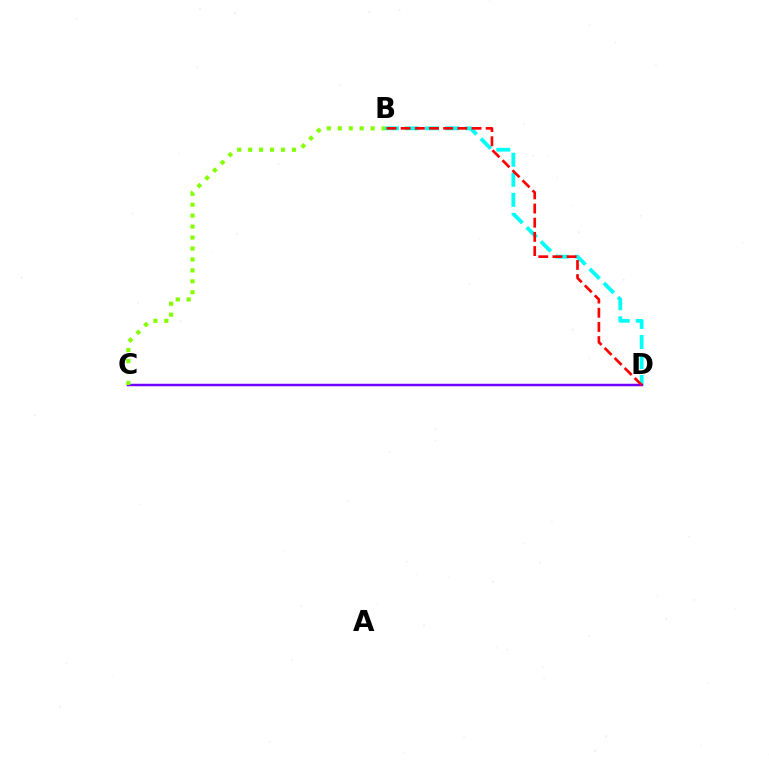{('B', 'D'): [{'color': '#00fff6', 'line_style': 'dashed', 'thickness': 2.72}, {'color': '#ff0000', 'line_style': 'dashed', 'thickness': 1.92}], ('C', 'D'): [{'color': '#7200ff', 'line_style': 'solid', 'thickness': 1.78}], ('B', 'C'): [{'color': '#84ff00', 'line_style': 'dotted', 'thickness': 2.97}]}